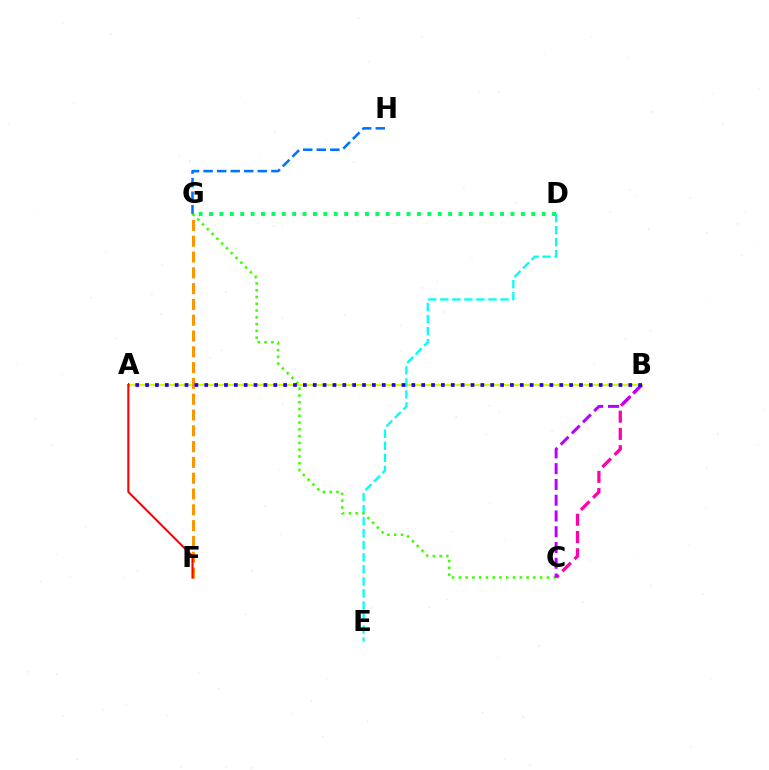{('A', 'B'): [{'color': '#d1ff00', 'line_style': 'solid', 'thickness': 1.62}, {'color': '#2500ff', 'line_style': 'dotted', 'thickness': 2.68}], ('B', 'C'): [{'color': '#ff00ac', 'line_style': 'dashed', 'thickness': 2.34}, {'color': '#b900ff', 'line_style': 'dashed', 'thickness': 2.14}], ('F', 'G'): [{'color': '#ff9400', 'line_style': 'dashed', 'thickness': 2.15}], ('D', 'E'): [{'color': '#00fff6', 'line_style': 'dashed', 'thickness': 1.64}], ('C', 'G'): [{'color': '#3dff00', 'line_style': 'dotted', 'thickness': 1.84}], ('D', 'G'): [{'color': '#00ff5c', 'line_style': 'dotted', 'thickness': 2.82}], ('G', 'H'): [{'color': '#0074ff', 'line_style': 'dashed', 'thickness': 1.84}], ('A', 'F'): [{'color': '#ff0000', 'line_style': 'solid', 'thickness': 1.5}]}